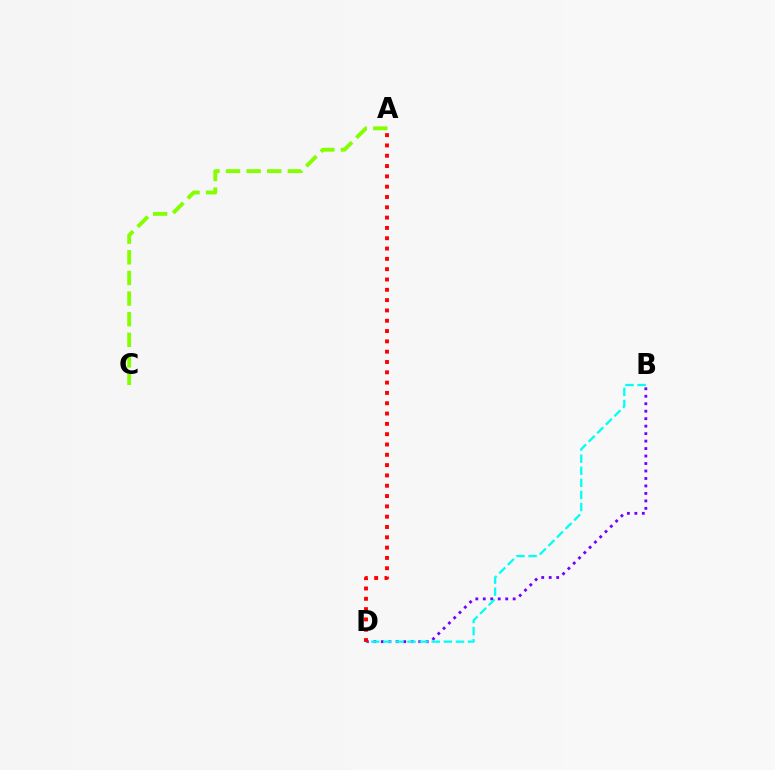{('B', 'D'): [{'color': '#7200ff', 'line_style': 'dotted', 'thickness': 2.03}, {'color': '#00fff6', 'line_style': 'dashed', 'thickness': 1.64}], ('A', 'D'): [{'color': '#ff0000', 'line_style': 'dotted', 'thickness': 2.8}], ('A', 'C'): [{'color': '#84ff00', 'line_style': 'dashed', 'thickness': 2.8}]}